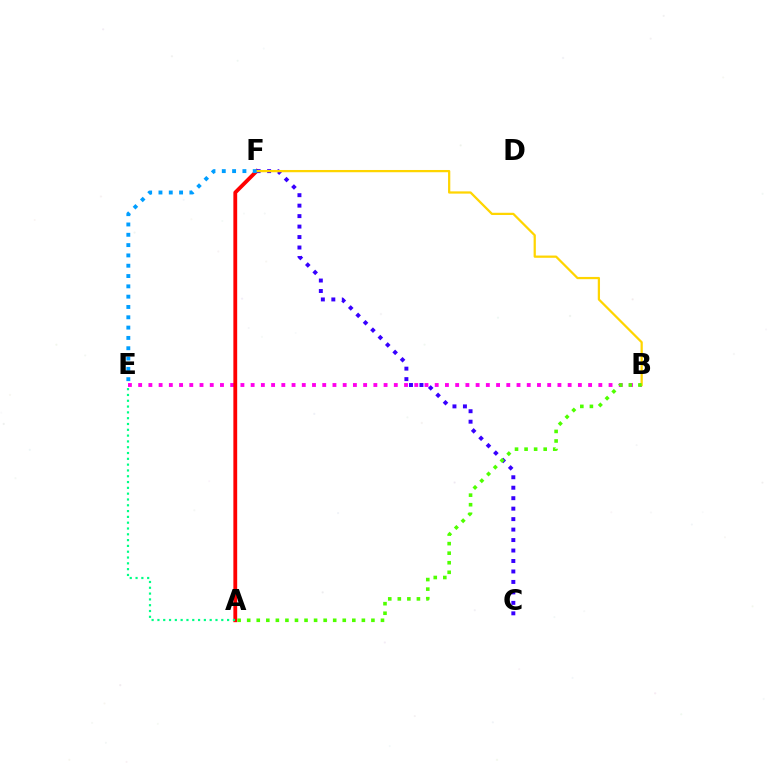{('B', 'E'): [{'color': '#ff00ed', 'line_style': 'dotted', 'thickness': 2.78}], ('A', 'F'): [{'color': '#ff0000', 'line_style': 'solid', 'thickness': 2.75}], ('C', 'F'): [{'color': '#3700ff', 'line_style': 'dotted', 'thickness': 2.84}], ('B', 'F'): [{'color': '#ffd500', 'line_style': 'solid', 'thickness': 1.62}], ('E', 'F'): [{'color': '#009eff', 'line_style': 'dotted', 'thickness': 2.8}], ('A', 'E'): [{'color': '#00ff86', 'line_style': 'dotted', 'thickness': 1.58}], ('A', 'B'): [{'color': '#4fff00', 'line_style': 'dotted', 'thickness': 2.6}]}